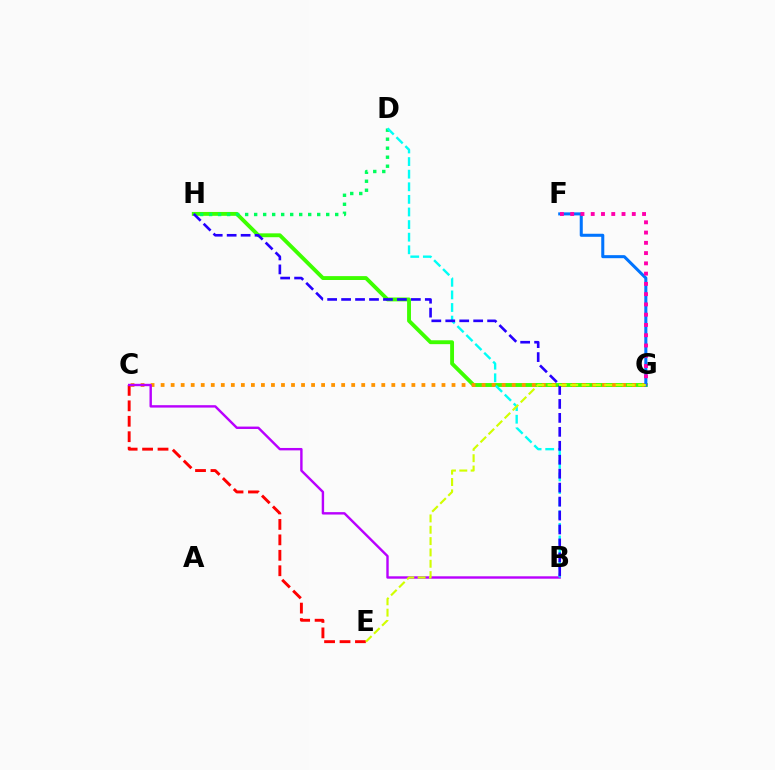{('G', 'H'): [{'color': '#3dff00', 'line_style': 'solid', 'thickness': 2.79}], ('C', 'G'): [{'color': '#ff9400', 'line_style': 'dotted', 'thickness': 2.73}], ('C', 'E'): [{'color': '#ff0000', 'line_style': 'dashed', 'thickness': 2.1}], ('D', 'H'): [{'color': '#00ff5c', 'line_style': 'dotted', 'thickness': 2.45}], ('B', 'C'): [{'color': '#b900ff', 'line_style': 'solid', 'thickness': 1.74}], ('F', 'G'): [{'color': '#0074ff', 'line_style': 'solid', 'thickness': 2.19}, {'color': '#ff00ac', 'line_style': 'dotted', 'thickness': 2.79}], ('B', 'D'): [{'color': '#00fff6', 'line_style': 'dashed', 'thickness': 1.71}], ('B', 'H'): [{'color': '#2500ff', 'line_style': 'dashed', 'thickness': 1.9}], ('E', 'G'): [{'color': '#d1ff00', 'line_style': 'dashed', 'thickness': 1.54}]}